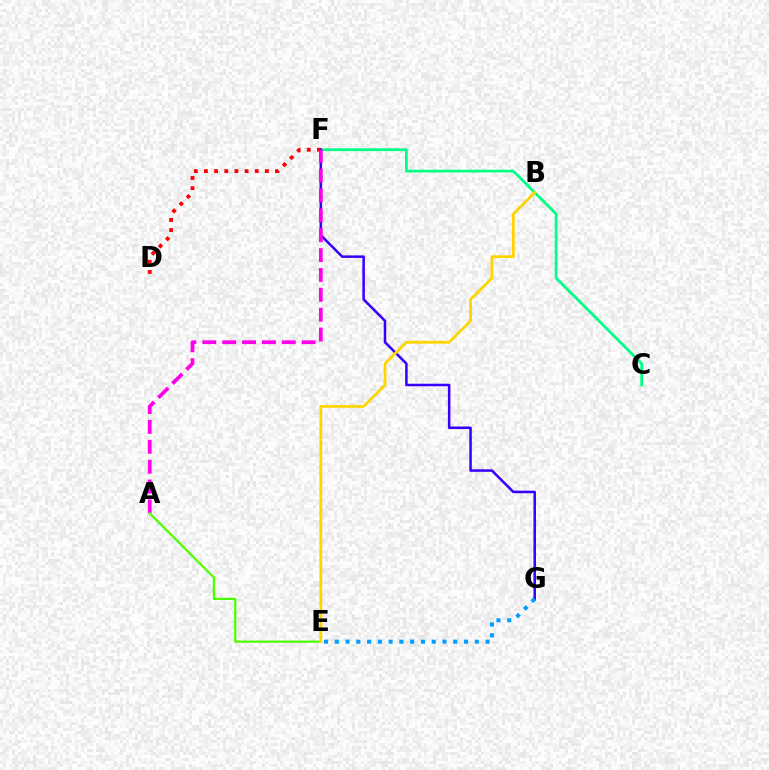{('C', 'F'): [{'color': '#00ff86', 'line_style': 'solid', 'thickness': 1.99}], ('D', 'F'): [{'color': '#ff0000', 'line_style': 'dotted', 'thickness': 2.76}], ('F', 'G'): [{'color': '#3700ff', 'line_style': 'solid', 'thickness': 1.82}], ('A', 'F'): [{'color': '#ff00ed', 'line_style': 'dashed', 'thickness': 2.7}], ('E', 'G'): [{'color': '#009eff', 'line_style': 'dotted', 'thickness': 2.93}], ('A', 'E'): [{'color': '#4fff00', 'line_style': 'solid', 'thickness': 1.61}], ('B', 'E'): [{'color': '#ffd500', 'line_style': 'solid', 'thickness': 2.0}]}